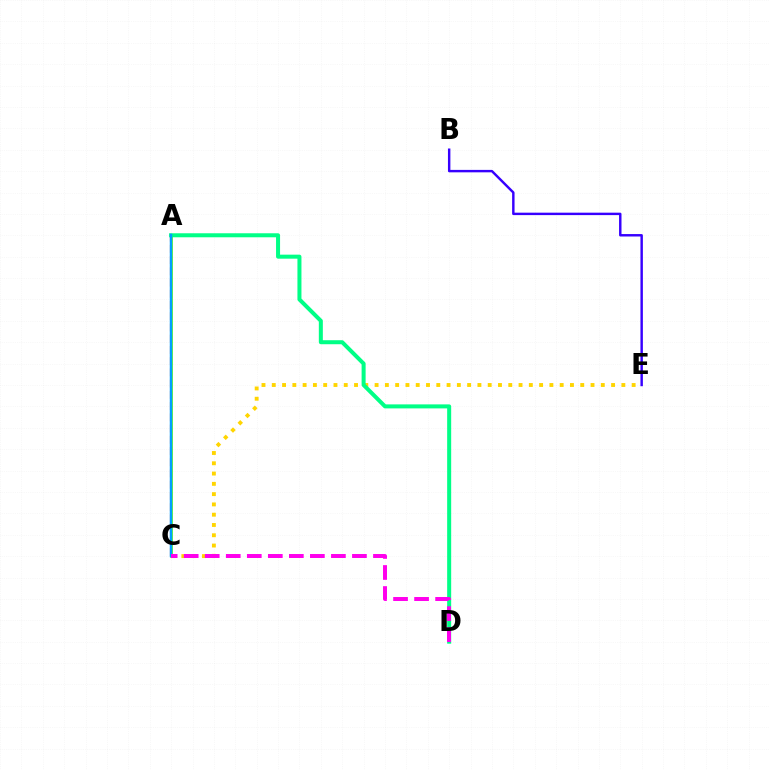{('A', 'C'): [{'color': '#ff0000', 'line_style': 'dashed', 'thickness': 1.53}, {'color': '#4fff00', 'line_style': 'solid', 'thickness': 1.88}, {'color': '#009eff', 'line_style': 'solid', 'thickness': 1.78}], ('C', 'E'): [{'color': '#ffd500', 'line_style': 'dotted', 'thickness': 2.79}], ('B', 'E'): [{'color': '#3700ff', 'line_style': 'solid', 'thickness': 1.75}], ('A', 'D'): [{'color': '#00ff86', 'line_style': 'solid', 'thickness': 2.89}], ('C', 'D'): [{'color': '#ff00ed', 'line_style': 'dashed', 'thickness': 2.86}]}